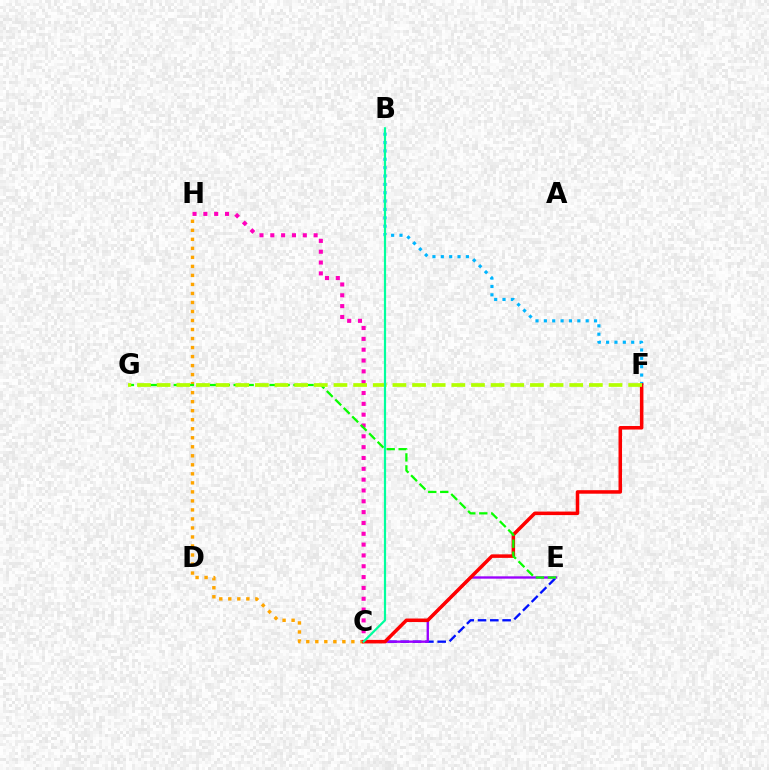{('C', 'E'): [{'color': '#0010ff', 'line_style': 'dashed', 'thickness': 1.67}, {'color': '#9b00ff', 'line_style': 'solid', 'thickness': 1.69}], ('B', 'F'): [{'color': '#00b5ff', 'line_style': 'dotted', 'thickness': 2.27}], ('C', 'H'): [{'color': '#ffa500', 'line_style': 'dotted', 'thickness': 2.45}, {'color': '#ff00bd', 'line_style': 'dotted', 'thickness': 2.94}], ('C', 'F'): [{'color': '#ff0000', 'line_style': 'solid', 'thickness': 2.53}], ('E', 'G'): [{'color': '#08ff00', 'line_style': 'dashed', 'thickness': 1.63}], ('F', 'G'): [{'color': '#b3ff00', 'line_style': 'dashed', 'thickness': 2.67}], ('B', 'C'): [{'color': '#00ff9d', 'line_style': 'solid', 'thickness': 1.59}]}